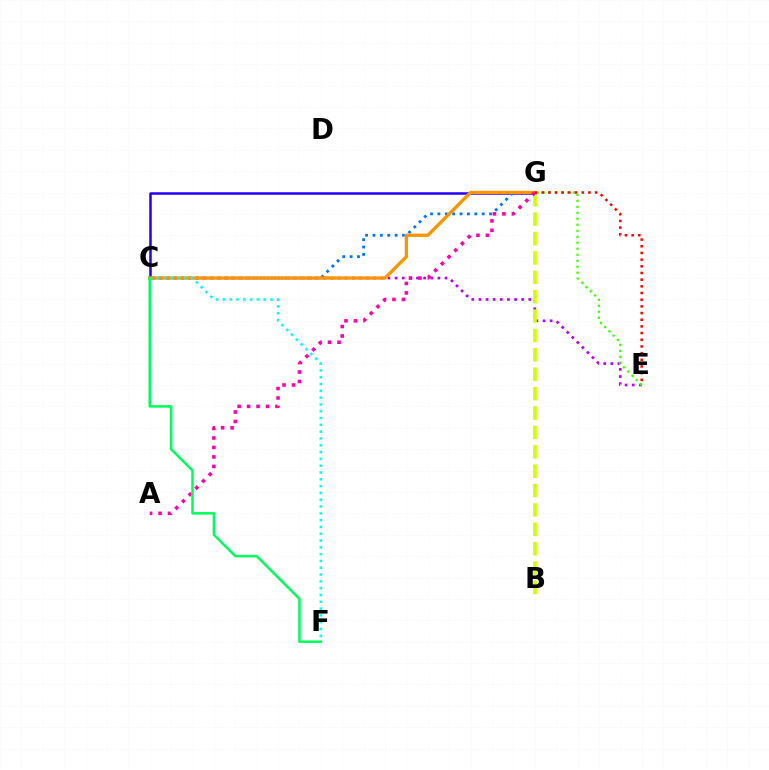{('C', 'E'): [{'color': '#b900ff', 'line_style': 'dotted', 'thickness': 1.94}], ('C', 'G'): [{'color': '#2500ff', 'line_style': 'solid', 'thickness': 1.83}, {'color': '#0074ff', 'line_style': 'dotted', 'thickness': 2.0}, {'color': '#ff9400', 'line_style': 'solid', 'thickness': 2.41}], ('E', 'G'): [{'color': '#3dff00', 'line_style': 'dotted', 'thickness': 1.63}, {'color': '#ff0000', 'line_style': 'dotted', 'thickness': 1.81}], ('B', 'G'): [{'color': '#d1ff00', 'line_style': 'dashed', 'thickness': 2.63}], ('A', 'G'): [{'color': '#ff00ac', 'line_style': 'dotted', 'thickness': 2.57}], ('C', 'F'): [{'color': '#00fff6', 'line_style': 'dotted', 'thickness': 1.85}, {'color': '#00ff5c', 'line_style': 'solid', 'thickness': 1.82}]}